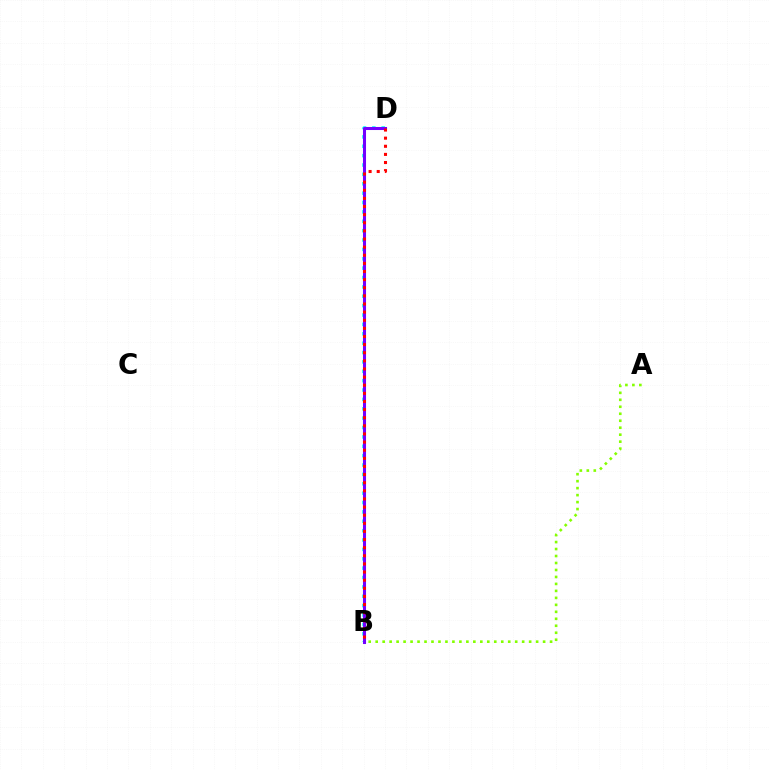{('B', 'D'): [{'color': '#00fff6', 'line_style': 'dotted', 'thickness': 2.55}, {'color': '#7200ff', 'line_style': 'solid', 'thickness': 2.19}, {'color': '#ff0000', 'line_style': 'dotted', 'thickness': 2.21}], ('A', 'B'): [{'color': '#84ff00', 'line_style': 'dotted', 'thickness': 1.9}]}